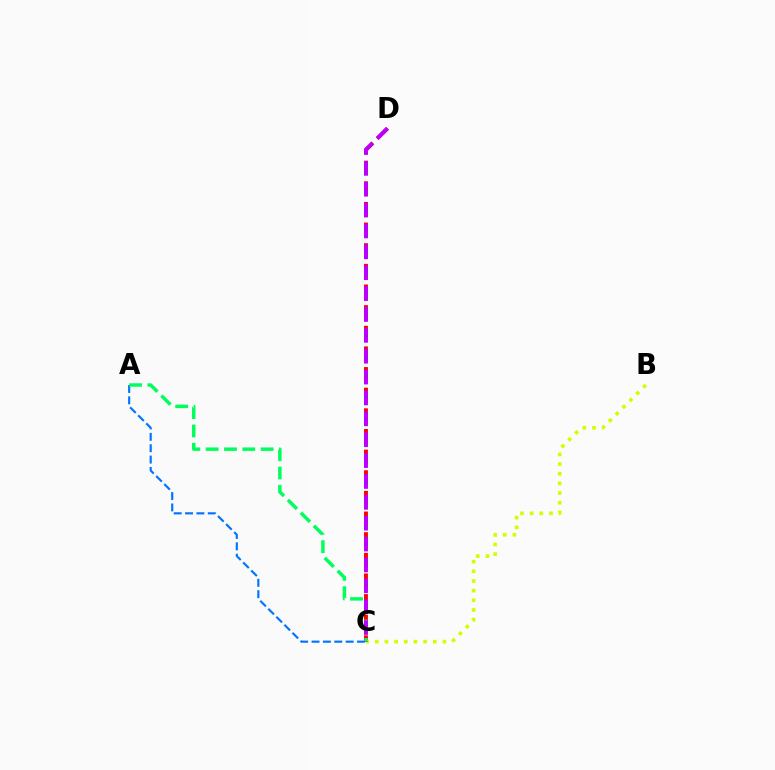{('A', 'C'): [{'color': '#0074ff', 'line_style': 'dashed', 'thickness': 1.54}, {'color': '#00ff5c', 'line_style': 'dashed', 'thickness': 2.49}], ('C', 'D'): [{'color': '#ff0000', 'line_style': 'dashed', 'thickness': 2.8}, {'color': '#b900ff', 'line_style': 'dashed', 'thickness': 2.84}], ('B', 'C'): [{'color': '#d1ff00', 'line_style': 'dotted', 'thickness': 2.63}]}